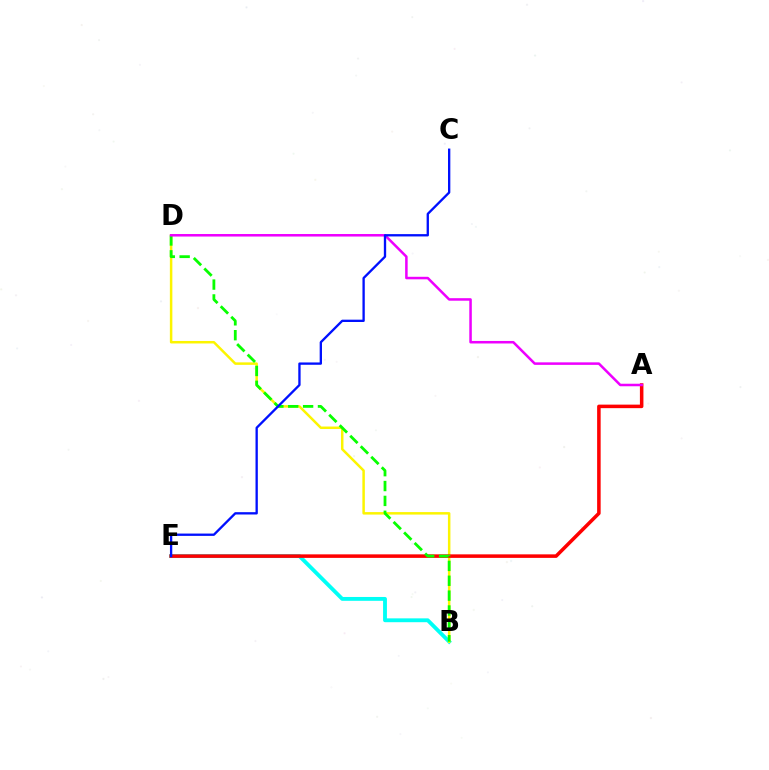{('B', 'E'): [{'color': '#00fff6', 'line_style': 'solid', 'thickness': 2.77}], ('B', 'D'): [{'color': '#fcf500', 'line_style': 'solid', 'thickness': 1.79}, {'color': '#08ff00', 'line_style': 'dashed', 'thickness': 2.02}], ('A', 'E'): [{'color': '#ff0000', 'line_style': 'solid', 'thickness': 2.54}], ('A', 'D'): [{'color': '#ee00ff', 'line_style': 'solid', 'thickness': 1.82}], ('C', 'E'): [{'color': '#0010ff', 'line_style': 'solid', 'thickness': 1.67}]}